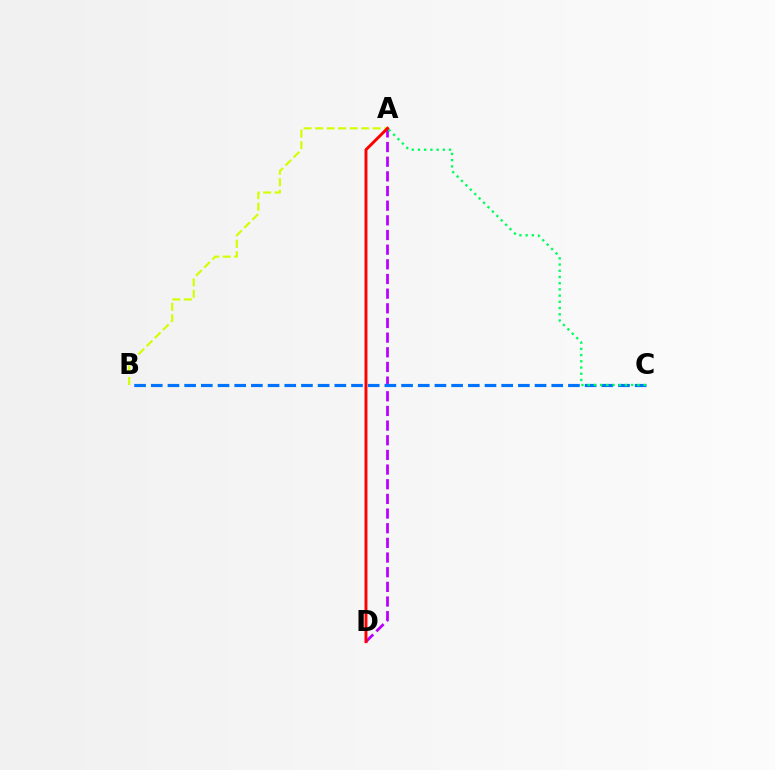{('A', 'D'): [{'color': '#b900ff', 'line_style': 'dashed', 'thickness': 1.99}, {'color': '#ff0000', 'line_style': 'solid', 'thickness': 2.11}], ('B', 'C'): [{'color': '#0074ff', 'line_style': 'dashed', 'thickness': 2.27}], ('A', 'B'): [{'color': '#d1ff00', 'line_style': 'dashed', 'thickness': 1.56}], ('A', 'C'): [{'color': '#00ff5c', 'line_style': 'dotted', 'thickness': 1.69}]}